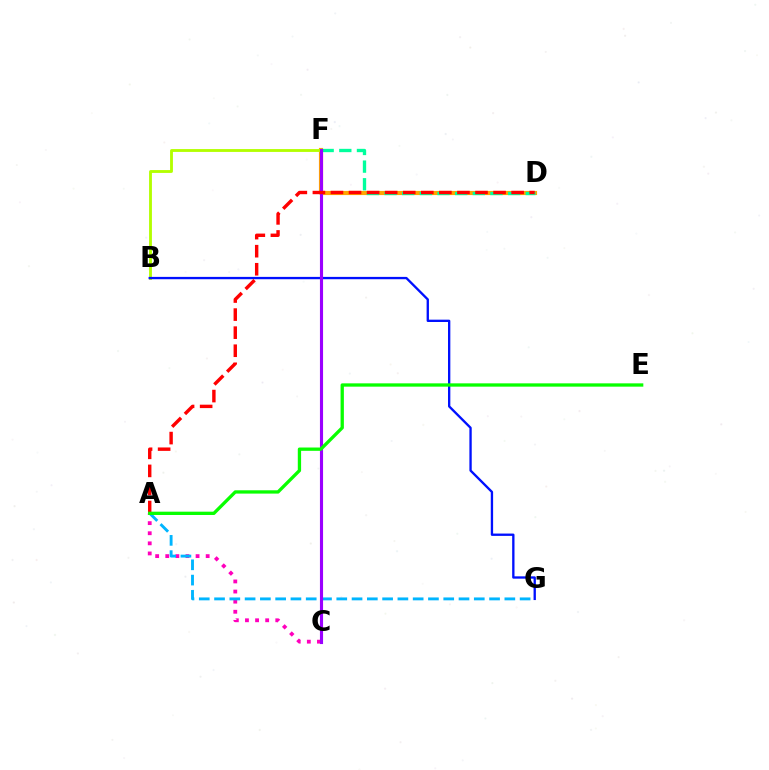{('D', 'F'): [{'color': '#ffa500', 'line_style': 'solid', 'thickness': 2.99}, {'color': '#00ff9d', 'line_style': 'dashed', 'thickness': 2.4}], ('A', 'C'): [{'color': '#ff00bd', 'line_style': 'dotted', 'thickness': 2.74}], ('B', 'F'): [{'color': '#b3ff00', 'line_style': 'solid', 'thickness': 2.05}], ('A', 'G'): [{'color': '#00b5ff', 'line_style': 'dashed', 'thickness': 2.08}], ('B', 'G'): [{'color': '#0010ff', 'line_style': 'solid', 'thickness': 1.68}], ('C', 'F'): [{'color': '#9b00ff', 'line_style': 'solid', 'thickness': 2.25}], ('A', 'D'): [{'color': '#ff0000', 'line_style': 'dashed', 'thickness': 2.45}], ('A', 'E'): [{'color': '#08ff00', 'line_style': 'solid', 'thickness': 2.38}]}